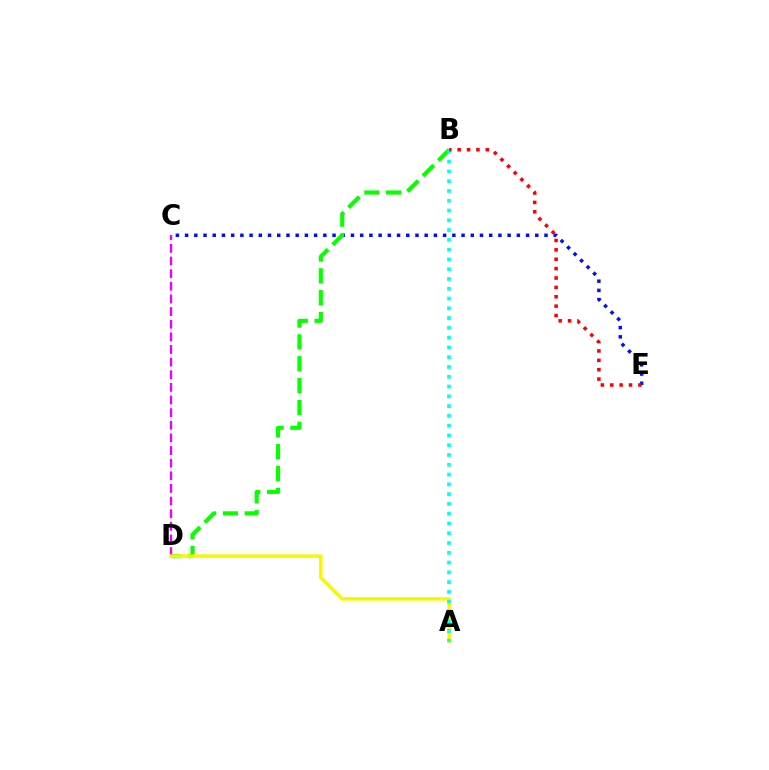{('C', 'E'): [{'color': '#0010ff', 'line_style': 'dotted', 'thickness': 2.5}], ('B', 'D'): [{'color': '#08ff00', 'line_style': 'dashed', 'thickness': 2.97}], ('C', 'D'): [{'color': '#ee00ff', 'line_style': 'dashed', 'thickness': 1.72}], ('A', 'D'): [{'color': '#fcf500', 'line_style': 'solid', 'thickness': 2.53}], ('A', 'B'): [{'color': '#00fff6', 'line_style': 'dotted', 'thickness': 2.66}], ('B', 'E'): [{'color': '#ff0000', 'line_style': 'dotted', 'thickness': 2.55}]}